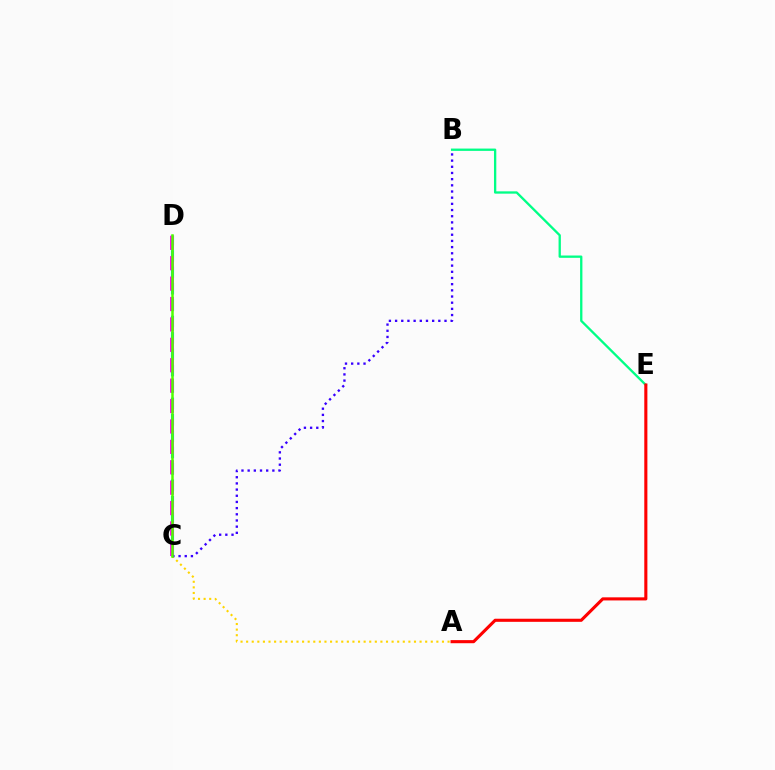{('C', 'D'): [{'color': '#009eff', 'line_style': 'dashed', 'thickness': 2.23}, {'color': '#ff00ed', 'line_style': 'dashed', 'thickness': 2.77}, {'color': '#4fff00', 'line_style': 'solid', 'thickness': 1.81}], ('A', 'C'): [{'color': '#ffd500', 'line_style': 'dotted', 'thickness': 1.52}], ('B', 'E'): [{'color': '#00ff86', 'line_style': 'solid', 'thickness': 1.67}], ('A', 'E'): [{'color': '#ff0000', 'line_style': 'solid', 'thickness': 2.23}], ('B', 'C'): [{'color': '#3700ff', 'line_style': 'dotted', 'thickness': 1.68}]}